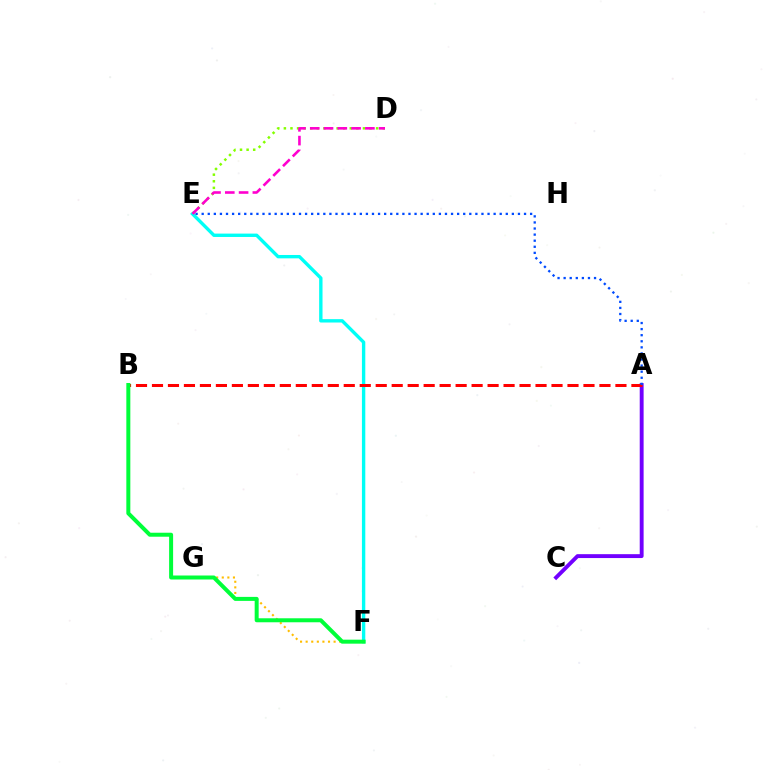{('F', 'G'): [{'color': '#ffbd00', 'line_style': 'dotted', 'thickness': 1.52}], ('A', 'C'): [{'color': '#7200ff', 'line_style': 'solid', 'thickness': 2.8}], ('E', 'F'): [{'color': '#00fff6', 'line_style': 'solid', 'thickness': 2.43}], ('D', 'E'): [{'color': '#84ff00', 'line_style': 'dotted', 'thickness': 1.79}, {'color': '#ff00cf', 'line_style': 'dashed', 'thickness': 1.87}], ('A', 'B'): [{'color': '#ff0000', 'line_style': 'dashed', 'thickness': 2.17}], ('A', 'E'): [{'color': '#004bff', 'line_style': 'dotted', 'thickness': 1.65}], ('B', 'F'): [{'color': '#00ff39', 'line_style': 'solid', 'thickness': 2.88}]}